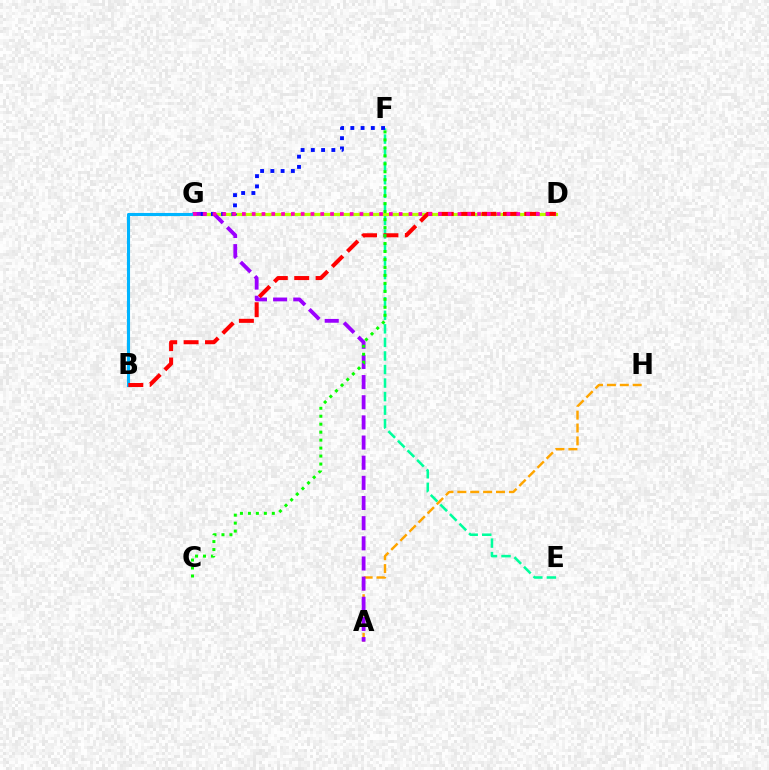{('E', 'F'): [{'color': '#00ff9d', 'line_style': 'dashed', 'thickness': 1.84}], ('D', 'G'): [{'color': '#b3ff00', 'line_style': 'solid', 'thickness': 2.3}, {'color': '#ff00bd', 'line_style': 'dotted', 'thickness': 2.66}], ('A', 'H'): [{'color': '#ffa500', 'line_style': 'dashed', 'thickness': 1.75}], ('A', 'G'): [{'color': '#9b00ff', 'line_style': 'dashed', 'thickness': 2.74}], ('F', 'G'): [{'color': '#0010ff', 'line_style': 'dotted', 'thickness': 2.78}], ('B', 'G'): [{'color': '#00b5ff', 'line_style': 'solid', 'thickness': 2.22}], ('B', 'D'): [{'color': '#ff0000', 'line_style': 'dashed', 'thickness': 2.91}], ('C', 'F'): [{'color': '#08ff00', 'line_style': 'dotted', 'thickness': 2.17}]}